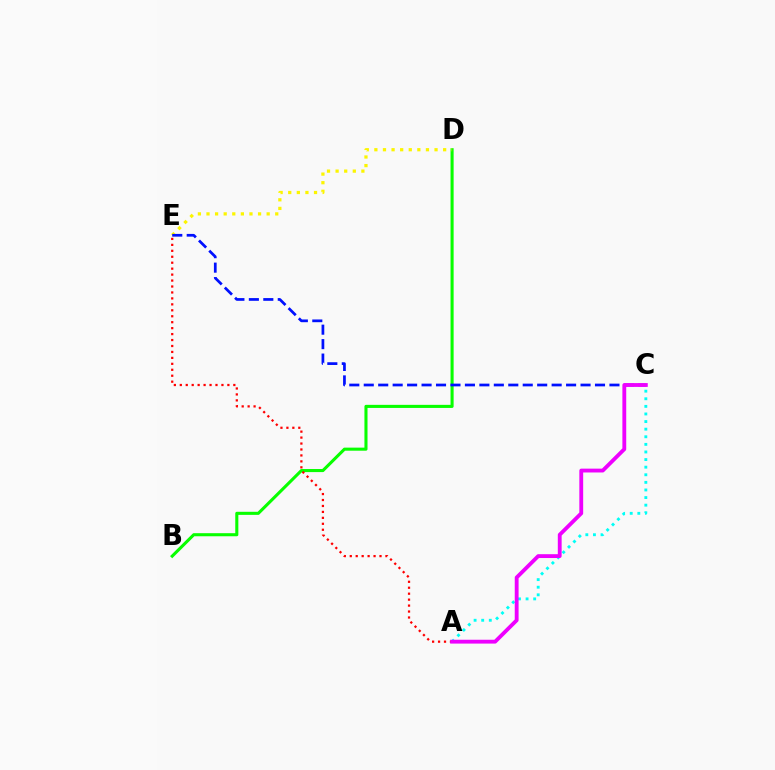{('B', 'D'): [{'color': '#08ff00', 'line_style': 'solid', 'thickness': 2.22}], ('D', 'E'): [{'color': '#fcf500', 'line_style': 'dotted', 'thickness': 2.34}], ('C', 'E'): [{'color': '#0010ff', 'line_style': 'dashed', 'thickness': 1.96}], ('A', 'C'): [{'color': '#00fff6', 'line_style': 'dotted', 'thickness': 2.06}, {'color': '#ee00ff', 'line_style': 'solid', 'thickness': 2.76}], ('A', 'E'): [{'color': '#ff0000', 'line_style': 'dotted', 'thickness': 1.62}]}